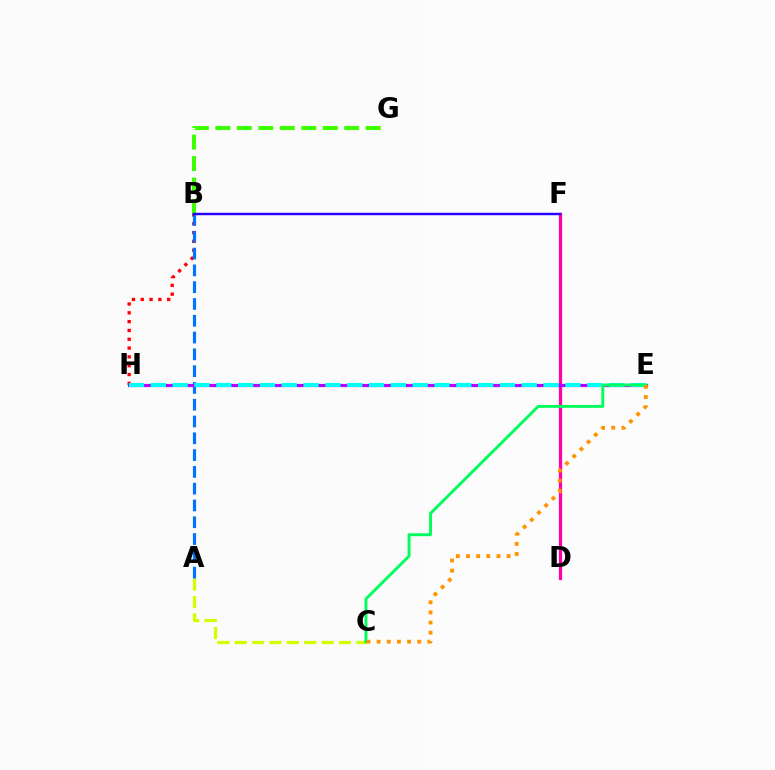{('D', 'F'): [{'color': '#ff00ac', 'line_style': 'solid', 'thickness': 2.32}], ('B', 'G'): [{'color': '#3dff00', 'line_style': 'dashed', 'thickness': 2.92}], ('A', 'C'): [{'color': '#d1ff00', 'line_style': 'dashed', 'thickness': 2.36}], ('B', 'H'): [{'color': '#ff0000', 'line_style': 'dotted', 'thickness': 2.4}], ('A', 'B'): [{'color': '#0074ff', 'line_style': 'dashed', 'thickness': 2.28}], ('E', 'H'): [{'color': '#b900ff', 'line_style': 'solid', 'thickness': 2.29}, {'color': '#00fff6', 'line_style': 'dashed', 'thickness': 2.96}], ('B', 'F'): [{'color': '#2500ff', 'line_style': 'solid', 'thickness': 1.75}], ('C', 'E'): [{'color': '#00ff5c', 'line_style': 'solid', 'thickness': 2.1}, {'color': '#ff9400', 'line_style': 'dotted', 'thickness': 2.76}]}